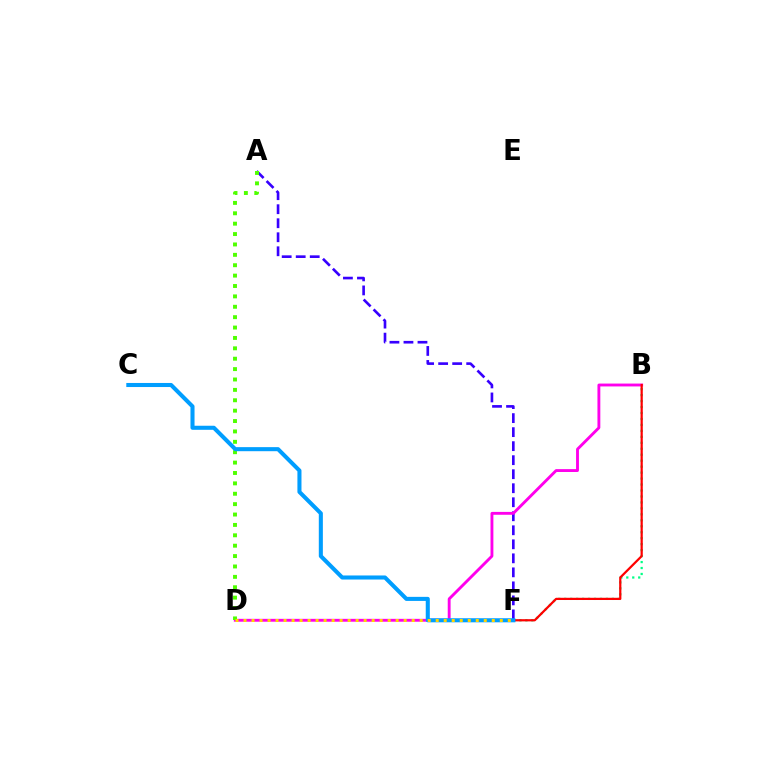{('B', 'F'): [{'color': '#00ff86', 'line_style': 'dotted', 'thickness': 1.62}, {'color': '#ff0000', 'line_style': 'solid', 'thickness': 1.6}], ('A', 'F'): [{'color': '#3700ff', 'line_style': 'dashed', 'thickness': 1.9}], ('B', 'D'): [{'color': '#ff00ed', 'line_style': 'solid', 'thickness': 2.07}], ('A', 'D'): [{'color': '#4fff00', 'line_style': 'dotted', 'thickness': 2.82}], ('C', 'F'): [{'color': '#009eff', 'line_style': 'solid', 'thickness': 2.92}], ('D', 'F'): [{'color': '#ffd500', 'line_style': 'dotted', 'thickness': 2.18}]}